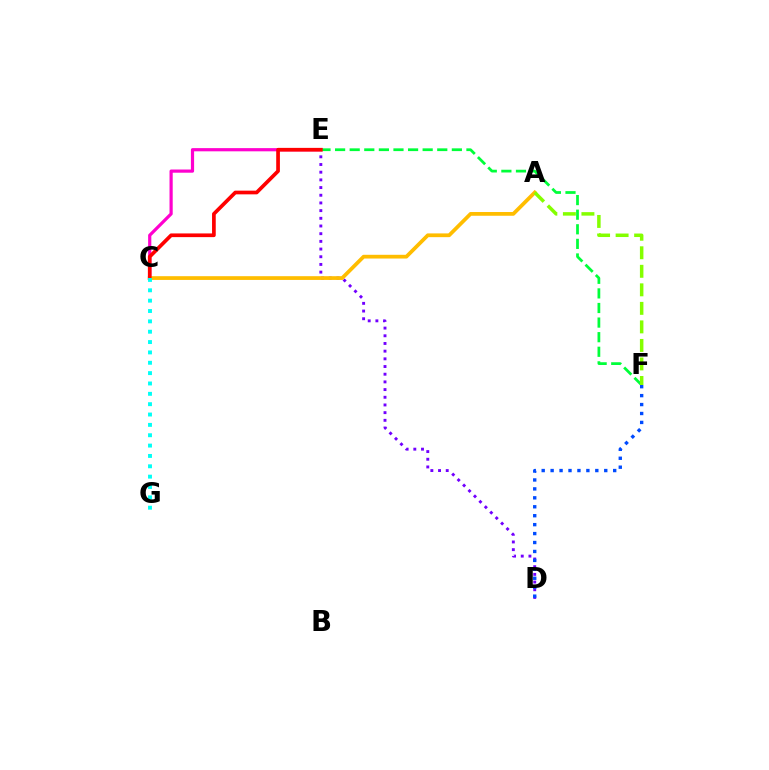{('D', 'E'): [{'color': '#7200ff', 'line_style': 'dotted', 'thickness': 2.09}], ('C', 'E'): [{'color': '#ff00cf', 'line_style': 'solid', 'thickness': 2.3}, {'color': '#ff0000', 'line_style': 'solid', 'thickness': 2.66}], ('E', 'F'): [{'color': '#00ff39', 'line_style': 'dashed', 'thickness': 1.98}], ('A', 'C'): [{'color': '#ffbd00', 'line_style': 'solid', 'thickness': 2.7}], ('A', 'F'): [{'color': '#84ff00', 'line_style': 'dashed', 'thickness': 2.52}], ('D', 'F'): [{'color': '#004bff', 'line_style': 'dotted', 'thickness': 2.43}], ('C', 'G'): [{'color': '#00fff6', 'line_style': 'dotted', 'thickness': 2.81}]}